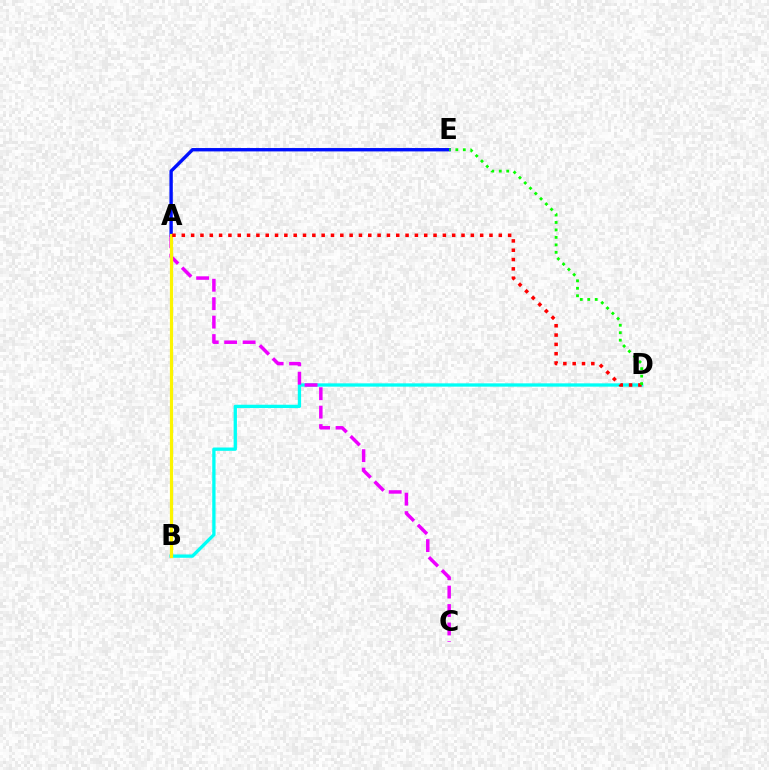{('A', 'E'): [{'color': '#0010ff', 'line_style': 'solid', 'thickness': 2.43}], ('B', 'D'): [{'color': '#00fff6', 'line_style': 'solid', 'thickness': 2.38}], ('A', 'C'): [{'color': '#ee00ff', 'line_style': 'dashed', 'thickness': 2.51}], ('A', 'B'): [{'color': '#fcf500', 'line_style': 'solid', 'thickness': 2.29}], ('A', 'D'): [{'color': '#ff0000', 'line_style': 'dotted', 'thickness': 2.53}], ('D', 'E'): [{'color': '#08ff00', 'line_style': 'dotted', 'thickness': 2.03}]}